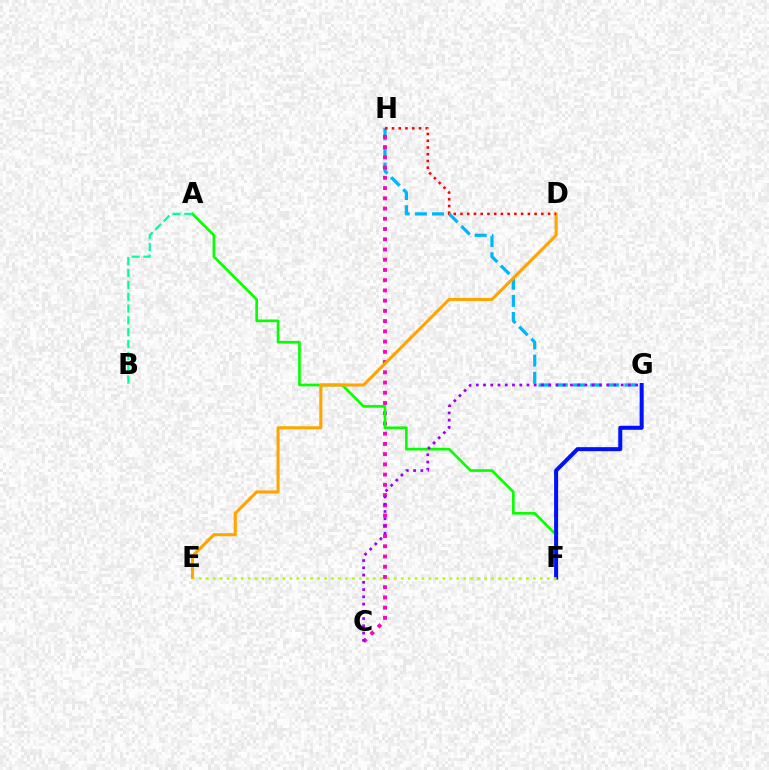{('G', 'H'): [{'color': '#00b5ff', 'line_style': 'dashed', 'thickness': 2.33}], ('C', 'H'): [{'color': '#ff00bd', 'line_style': 'dotted', 'thickness': 2.78}], ('A', 'F'): [{'color': '#08ff00', 'line_style': 'solid', 'thickness': 1.93}], ('F', 'G'): [{'color': '#0010ff', 'line_style': 'solid', 'thickness': 2.89}], ('A', 'B'): [{'color': '#00ff9d', 'line_style': 'dashed', 'thickness': 1.61}], ('D', 'E'): [{'color': '#ffa500', 'line_style': 'solid', 'thickness': 2.22}], ('E', 'F'): [{'color': '#b3ff00', 'line_style': 'dotted', 'thickness': 1.89}], ('C', 'G'): [{'color': '#9b00ff', 'line_style': 'dotted', 'thickness': 1.97}], ('D', 'H'): [{'color': '#ff0000', 'line_style': 'dotted', 'thickness': 1.83}]}